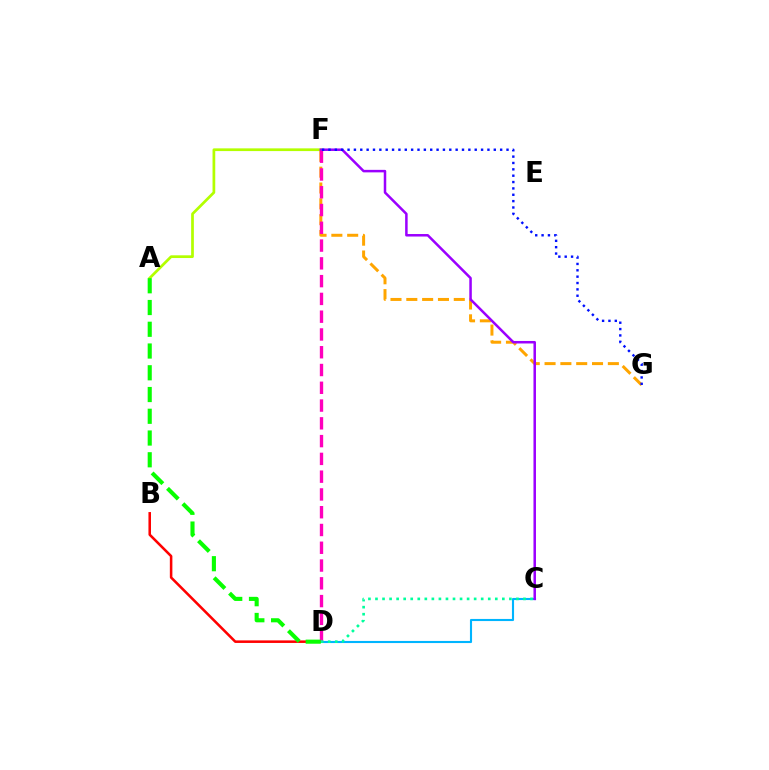{('C', 'D'): [{'color': '#00b5ff', 'line_style': 'solid', 'thickness': 1.52}, {'color': '#00ff9d', 'line_style': 'dotted', 'thickness': 1.91}], ('B', 'D'): [{'color': '#ff0000', 'line_style': 'solid', 'thickness': 1.83}], ('F', 'G'): [{'color': '#ffa500', 'line_style': 'dashed', 'thickness': 2.15}, {'color': '#0010ff', 'line_style': 'dotted', 'thickness': 1.73}], ('A', 'F'): [{'color': '#b3ff00', 'line_style': 'solid', 'thickness': 1.96}], ('C', 'F'): [{'color': '#9b00ff', 'line_style': 'solid', 'thickness': 1.81}], ('D', 'F'): [{'color': '#ff00bd', 'line_style': 'dashed', 'thickness': 2.41}], ('A', 'D'): [{'color': '#08ff00', 'line_style': 'dashed', 'thickness': 2.95}]}